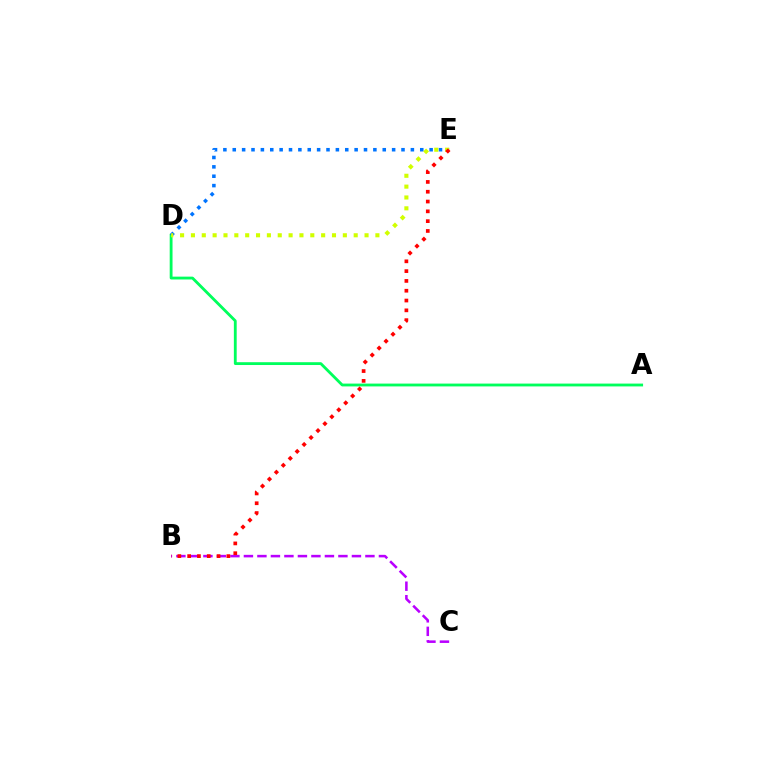{('A', 'D'): [{'color': '#00ff5c', 'line_style': 'solid', 'thickness': 2.03}], ('B', 'C'): [{'color': '#b900ff', 'line_style': 'dashed', 'thickness': 1.83}], ('D', 'E'): [{'color': '#0074ff', 'line_style': 'dotted', 'thickness': 2.55}, {'color': '#d1ff00', 'line_style': 'dotted', 'thickness': 2.95}], ('B', 'E'): [{'color': '#ff0000', 'line_style': 'dotted', 'thickness': 2.66}]}